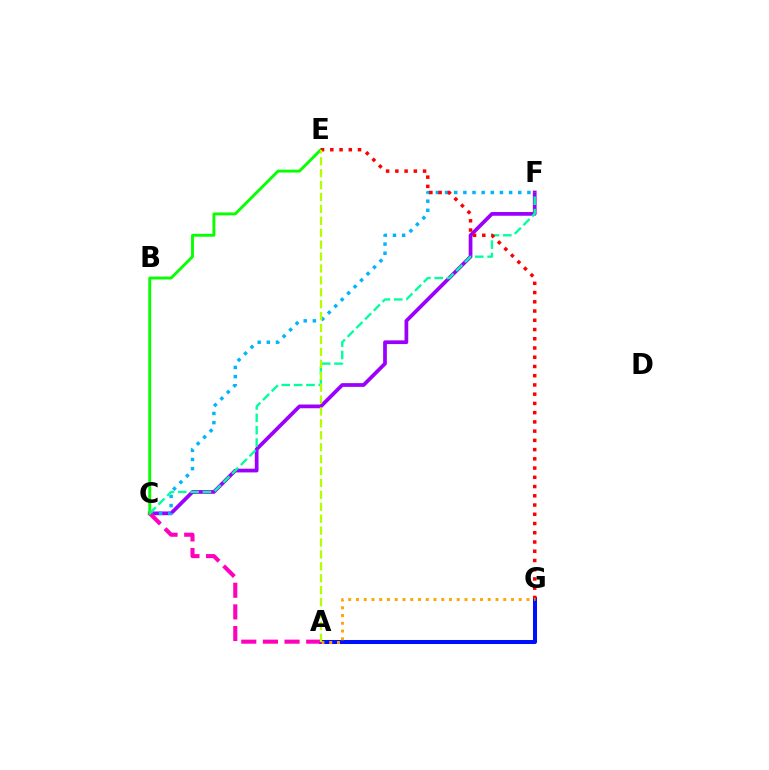{('A', 'G'): [{'color': '#0010ff', 'line_style': 'solid', 'thickness': 2.9}, {'color': '#ffa500', 'line_style': 'dotted', 'thickness': 2.11}], ('C', 'F'): [{'color': '#9b00ff', 'line_style': 'solid', 'thickness': 2.69}, {'color': '#00b5ff', 'line_style': 'dotted', 'thickness': 2.49}, {'color': '#00ff9d', 'line_style': 'dashed', 'thickness': 1.68}], ('A', 'C'): [{'color': '#ff00bd', 'line_style': 'dashed', 'thickness': 2.94}], ('C', 'E'): [{'color': '#08ff00', 'line_style': 'solid', 'thickness': 2.07}], ('E', 'G'): [{'color': '#ff0000', 'line_style': 'dotted', 'thickness': 2.51}], ('A', 'E'): [{'color': '#b3ff00', 'line_style': 'dashed', 'thickness': 1.62}]}